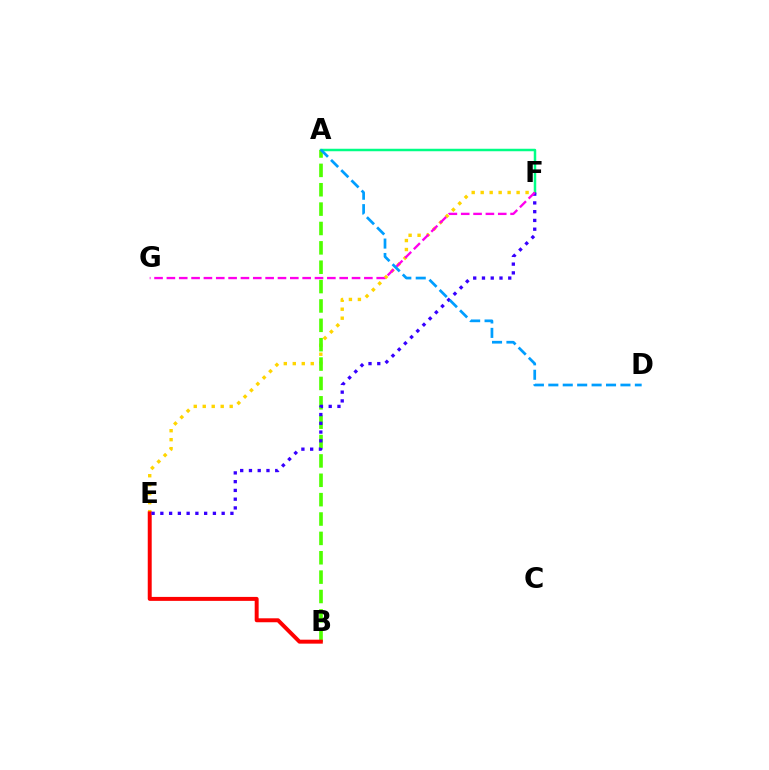{('A', 'F'): [{'color': '#00ff86', 'line_style': 'solid', 'thickness': 1.79}], ('E', 'F'): [{'color': '#ffd500', 'line_style': 'dotted', 'thickness': 2.44}, {'color': '#3700ff', 'line_style': 'dotted', 'thickness': 2.38}], ('A', 'B'): [{'color': '#4fff00', 'line_style': 'dashed', 'thickness': 2.63}], ('B', 'E'): [{'color': '#ff0000', 'line_style': 'solid', 'thickness': 2.85}], ('F', 'G'): [{'color': '#ff00ed', 'line_style': 'dashed', 'thickness': 1.68}], ('A', 'D'): [{'color': '#009eff', 'line_style': 'dashed', 'thickness': 1.96}]}